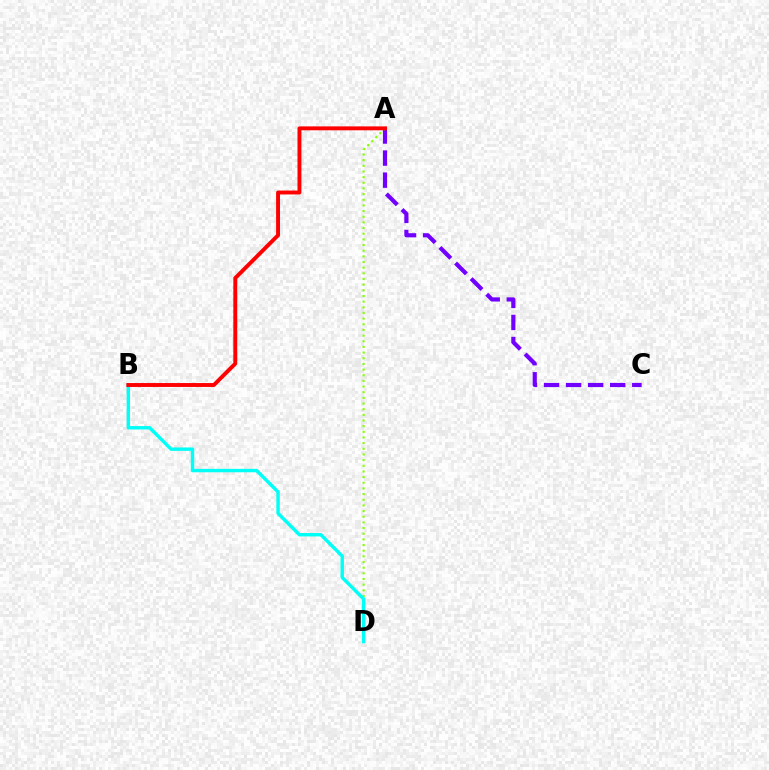{('A', 'C'): [{'color': '#7200ff', 'line_style': 'dashed', 'thickness': 3.0}], ('A', 'D'): [{'color': '#84ff00', 'line_style': 'dotted', 'thickness': 1.54}], ('B', 'D'): [{'color': '#00fff6', 'line_style': 'solid', 'thickness': 2.45}], ('A', 'B'): [{'color': '#ff0000', 'line_style': 'solid', 'thickness': 2.81}]}